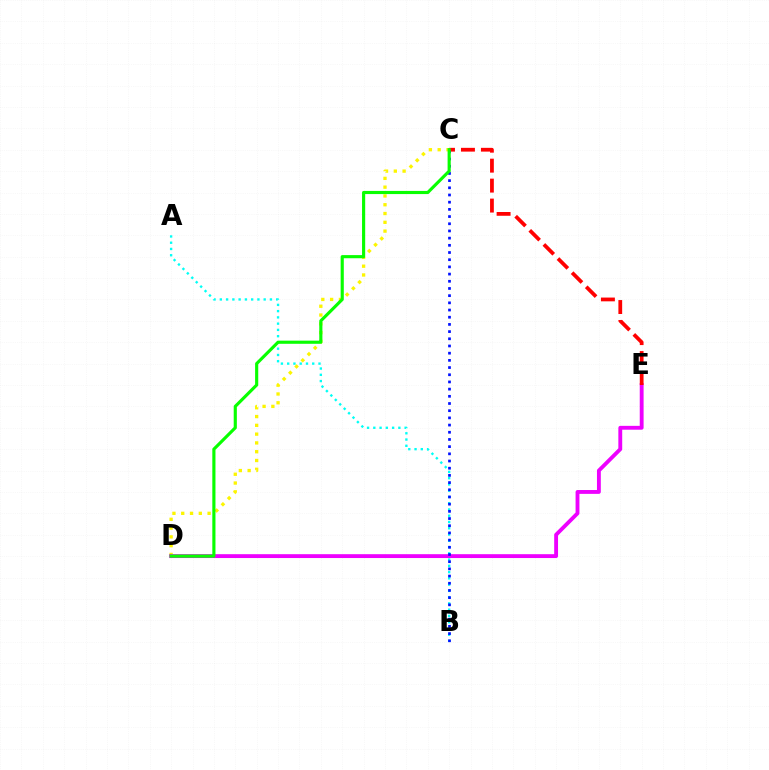{('A', 'B'): [{'color': '#00fff6', 'line_style': 'dotted', 'thickness': 1.7}], ('C', 'D'): [{'color': '#fcf500', 'line_style': 'dotted', 'thickness': 2.39}, {'color': '#08ff00', 'line_style': 'solid', 'thickness': 2.26}], ('D', 'E'): [{'color': '#ee00ff', 'line_style': 'solid', 'thickness': 2.78}], ('C', 'E'): [{'color': '#ff0000', 'line_style': 'dashed', 'thickness': 2.71}], ('B', 'C'): [{'color': '#0010ff', 'line_style': 'dotted', 'thickness': 1.95}]}